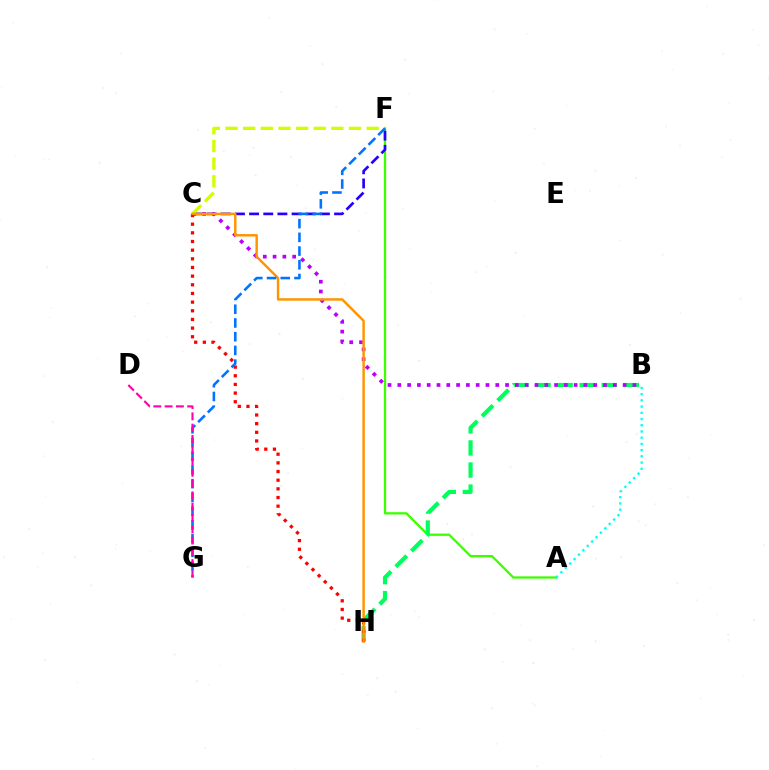{('A', 'F'): [{'color': '#3dff00', 'line_style': 'solid', 'thickness': 1.64}], ('A', 'B'): [{'color': '#00fff6', 'line_style': 'dotted', 'thickness': 1.69}], ('C', 'F'): [{'color': '#2500ff', 'line_style': 'dashed', 'thickness': 1.92}, {'color': '#d1ff00', 'line_style': 'dashed', 'thickness': 2.4}], ('B', 'H'): [{'color': '#00ff5c', 'line_style': 'dashed', 'thickness': 3.0}], ('B', 'C'): [{'color': '#b900ff', 'line_style': 'dotted', 'thickness': 2.66}], ('C', 'H'): [{'color': '#ff0000', 'line_style': 'dotted', 'thickness': 2.35}, {'color': '#ff9400', 'line_style': 'solid', 'thickness': 1.76}], ('F', 'G'): [{'color': '#0074ff', 'line_style': 'dashed', 'thickness': 1.86}], ('D', 'G'): [{'color': '#ff00ac', 'line_style': 'dashed', 'thickness': 1.53}]}